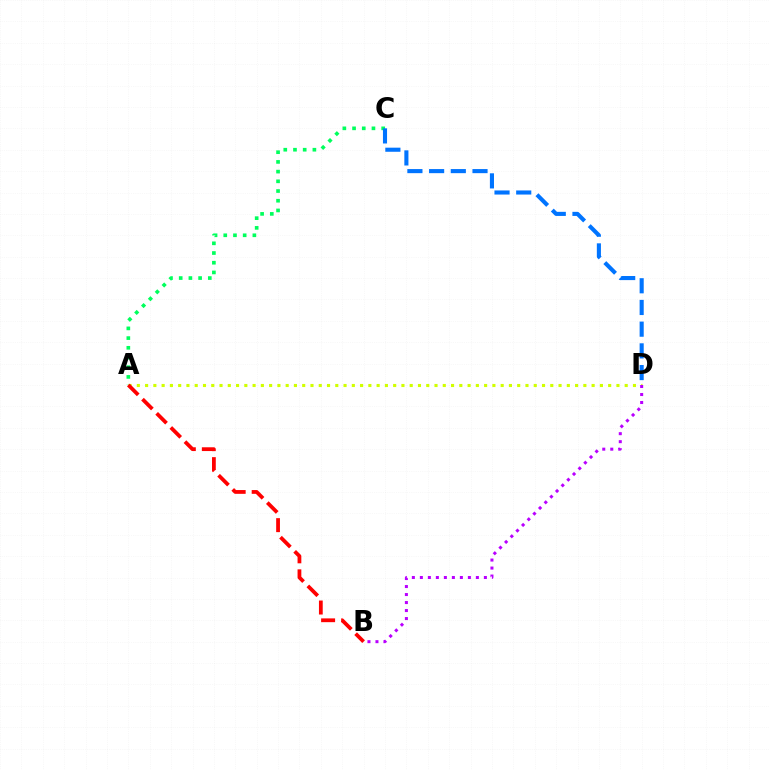{('A', 'D'): [{'color': '#d1ff00', 'line_style': 'dotted', 'thickness': 2.25}], ('A', 'C'): [{'color': '#00ff5c', 'line_style': 'dotted', 'thickness': 2.64}], ('A', 'B'): [{'color': '#ff0000', 'line_style': 'dashed', 'thickness': 2.72}], ('B', 'D'): [{'color': '#b900ff', 'line_style': 'dotted', 'thickness': 2.17}], ('C', 'D'): [{'color': '#0074ff', 'line_style': 'dashed', 'thickness': 2.95}]}